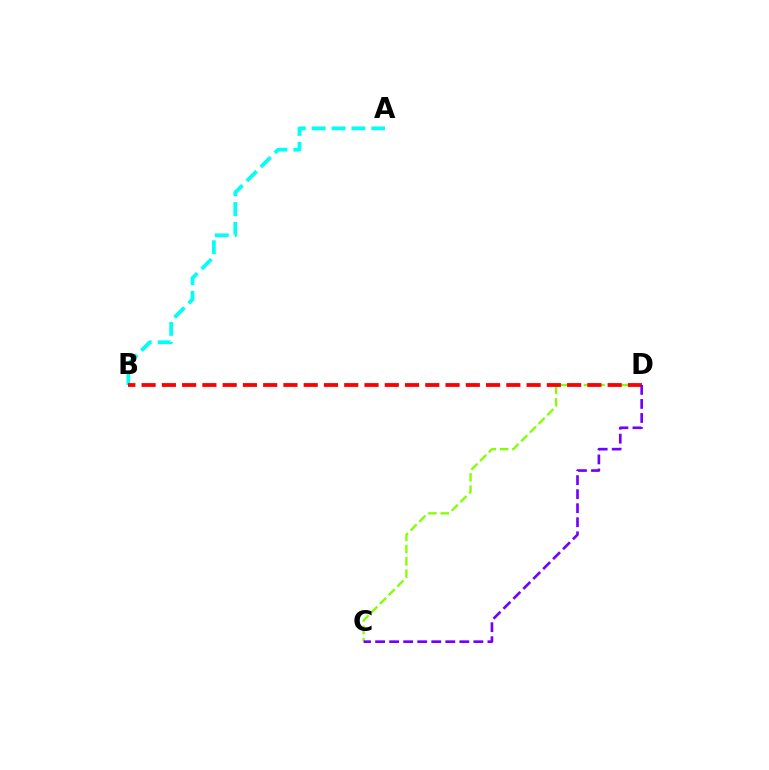{('C', 'D'): [{'color': '#84ff00', 'line_style': 'dashed', 'thickness': 1.67}, {'color': '#7200ff', 'line_style': 'dashed', 'thickness': 1.91}], ('A', 'B'): [{'color': '#00fff6', 'line_style': 'dashed', 'thickness': 2.7}], ('B', 'D'): [{'color': '#ff0000', 'line_style': 'dashed', 'thickness': 2.75}]}